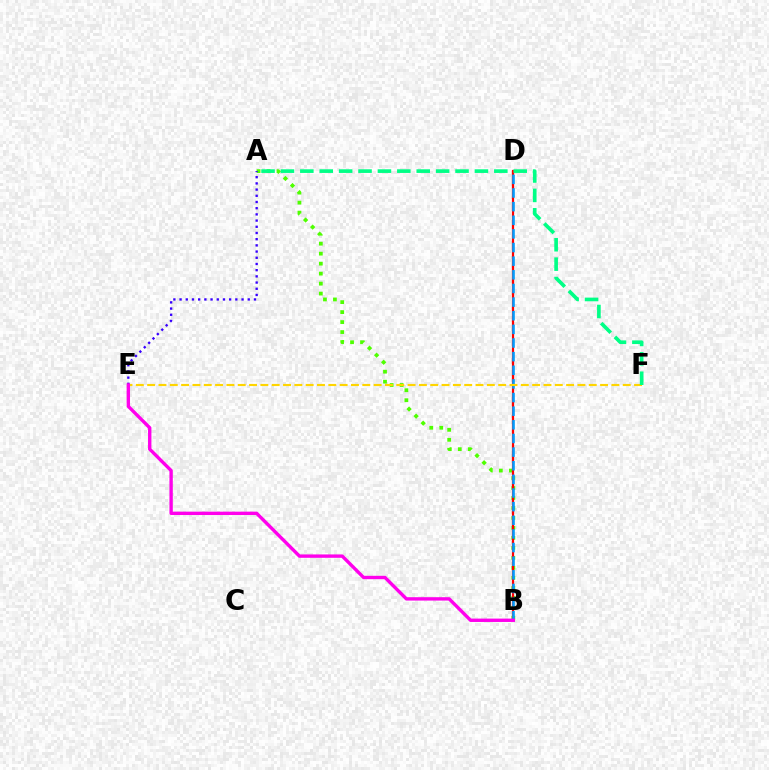{('A', 'B'): [{'color': '#4fff00', 'line_style': 'dotted', 'thickness': 2.71}], ('B', 'D'): [{'color': '#ff0000', 'line_style': 'solid', 'thickness': 1.6}, {'color': '#009eff', 'line_style': 'dashed', 'thickness': 1.85}], ('A', 'E'): [{'color': '#3700ff', 'line_style': 'dotted', 'thickness': 1.68}], ('E', 'F'): [{'color': '#ffd500', 'line_style': 'dashed', 'thickness': 1.54}], ('A', 'F'): [{'color': '#00ff86', 'line_style': 'dashed', 'thickness': 2.64}], ('B', 'E'): [{'color': '#ff00ed', 'line_style': 'solid', 'thickness': 2.43}]}